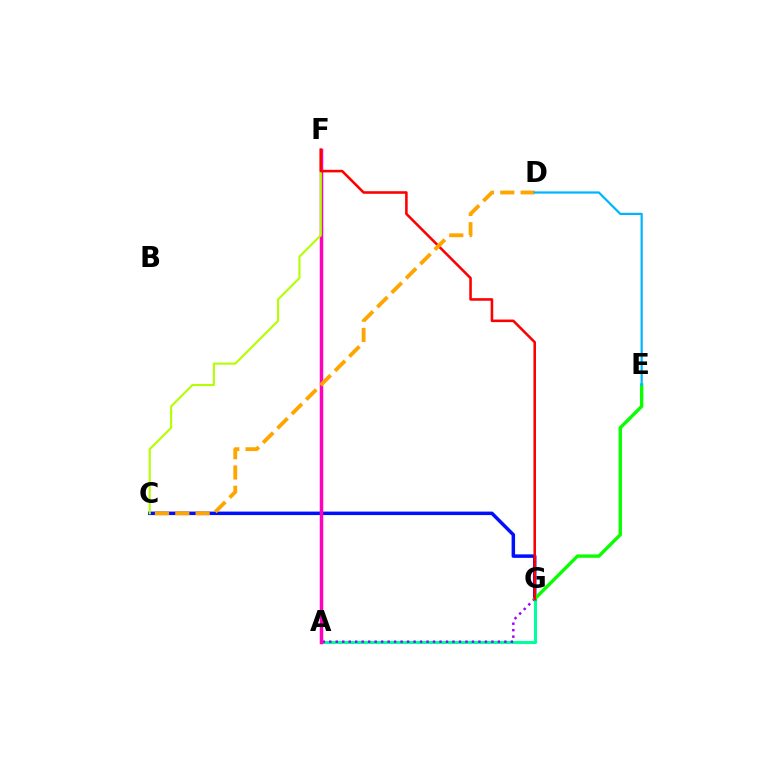{('A', 'G'): [{'color': '#00ff9d', 'line_style': 'solid', 'thickness': 2.2}, {'color': '#9b00ff', 'line_style': 'dotted', 'thickness': 1.76}], ('C', 'G'): [{'color': '#0010ff', 'line_style': 'solid', 'thickness': 2.51}], ('A', 'F'): [{'color': '#ff00bd', 'line_style': 'solid', 'thickness': 2.52}], ('C', 'F'): [{'color': '#b3ff00', 'line_style': 'solid', 'thickness': 1.51}], ('E', 'G'): [{'color': '#08ff00', 'line_style': 'solid', 'thickness': 2.42}], ('F', 'G'): [{'color': '#ff0000', 'line_style': 'solid', 'thickness': 1.85}], ('C', 'D'): [{'color': '#ffa500', 'line_style': 'dashed', 'thickness': 2.76}], ('D', 'E'): [{'color': '#00b5ff', 'line_style': 'solid', 'thickness': 1.6}]}